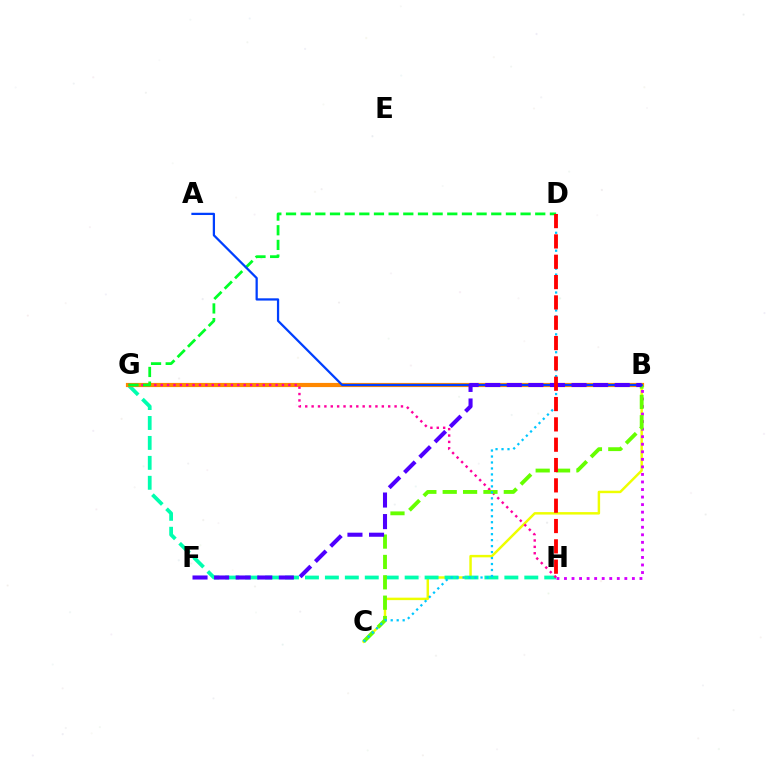{('B', 'C'): [{'color': '#eeff00', 'line_style': 'solid', 'thickness': 1.77}, {'color': '#66ff00', 'line_style': 'dashed', 'thickness': 2.77}], ('B', 'H'): [{'color': '#d600ff', 'line_style': 'dotted', 'thickness': 2.05}], ('G', 'H'): [{'color': '#00ffaf', 'line_style': 'dashed', 'thickness': 2.71}, {'color': '#ff00a0', 'line_style': 'dotted', 'thickness': 1.73}], ('B', 'G'): [{'color': '#ff8800', 'line_style': 'solid', 'thickness': 3.0}], ('D', 'G'): [{'color': '#00ff27', 'line_style': 'dashed', 'thickness': 1.99}], ('A', 'B'): [{'color': '#003fff', 'line_style': 'solid', 'thickness': 1.62}], ('B', 'F'): [{'color': '#4f00ff', 'line_style': 'dashed', 'thickness': 2.93}], ('C', 'D'): [{'color': '#00c7ff', 'line_style': 'dotted', 'thickness': 1.62}], ('D', 'H'): [{'color': '#ff0000', 'line_style': 'dashed', 'thickness': 2.76}]}